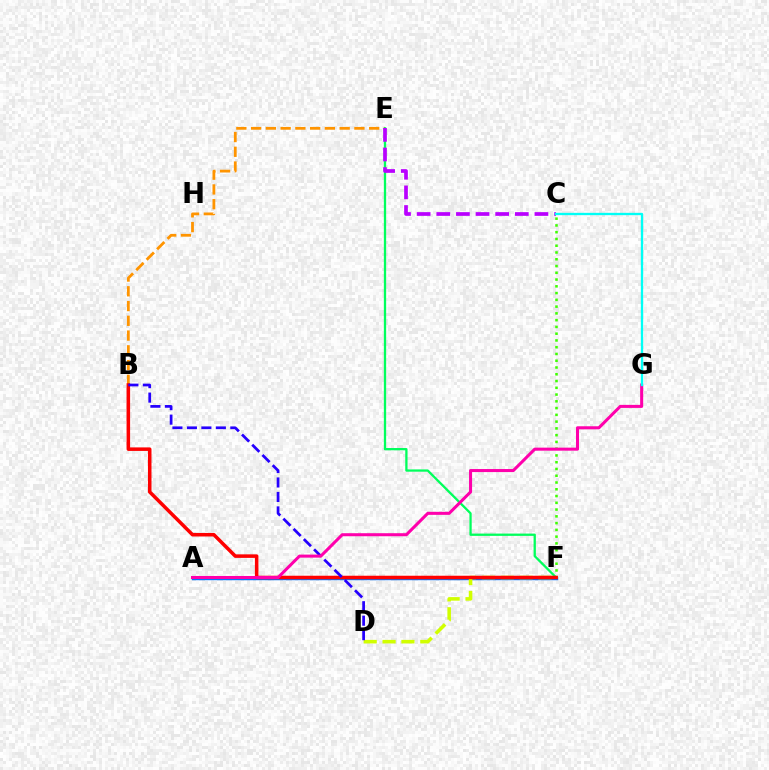{('B', 'E'): [{'color': '#ff9400', 'line_style': 'dashed', 'thickness': 2.01}], ('A', 'F'): [{'color': '#0074ff', 'line_style': 'solid', 'thickness': 2.48}], ('E', 'F'): [{'color': '#00ff5c', 'line_style': 'solid', 'thickness': 1.65}], ('C', 'F'): [{'color': '#3dff00', 'line_style': 'dotted', 'thickness': 1.84}], ('D', 'F'): [{'color': '#d1ff00', 'line_style': 'dashed', 'thickness': 2.56}], ('B', 'F'): [{'color': '#ff0000', 'line_style': 'solid', 'thickness': 2.54}], ('C', 'E'): [{'color': '#b900ff', 'line_style': 'dashed', 'thickness': 2.67}], ('B', 'D'): [{'color': '#2500ff', 'line_style': 'dashed', 'thickness': 1.97}], ('A', 'G'): [{'color': '#ff00ac', 'line_style': 'solid', 'thickness': 2.19}], ('C', 'G'): [{'color': '#00fff6', 'line_style': 'solid', 'thickness': 1.68}]}